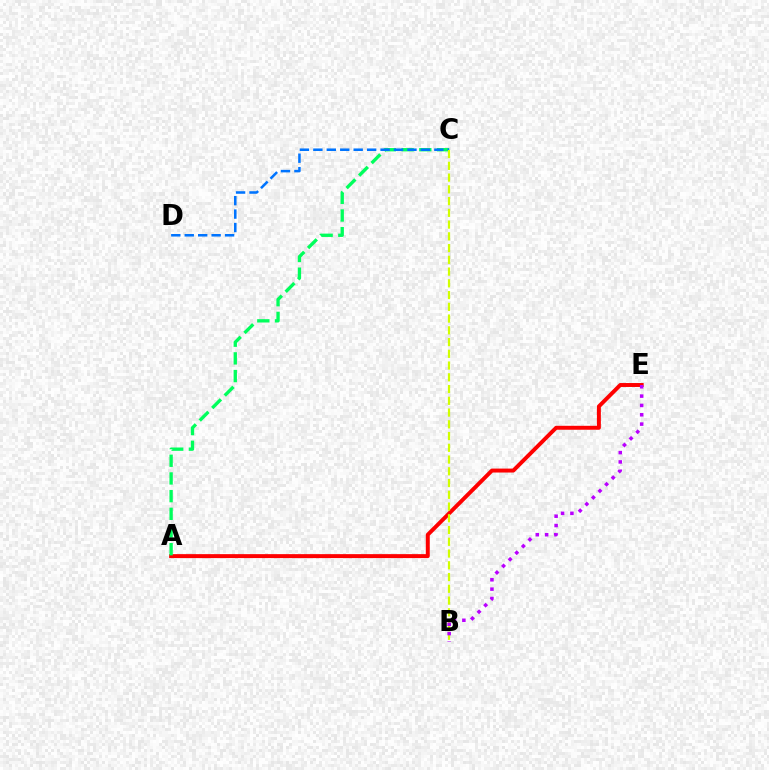{('A', 'E'): [{'color': '#ff0000', 'line_style': 'solid', 'thickness': 2.84}], ('A', 'C'): [{'color': '#00ff5c', 'line_style': 'dashed', 'thickness': 2.4}], ('C', 'D'): [{'color': '#0074ff', 'line_style': 'dashed', 'thickness': 1.83}], ('B', 'C'): [{'color': '#d1ff00', 'line_style': 'dashed', 'thickness': 1.6}], ('B', 'E'): [{'color': '#b900ff', 'line_style': 'dotted', 'thickness': 2.54}]}